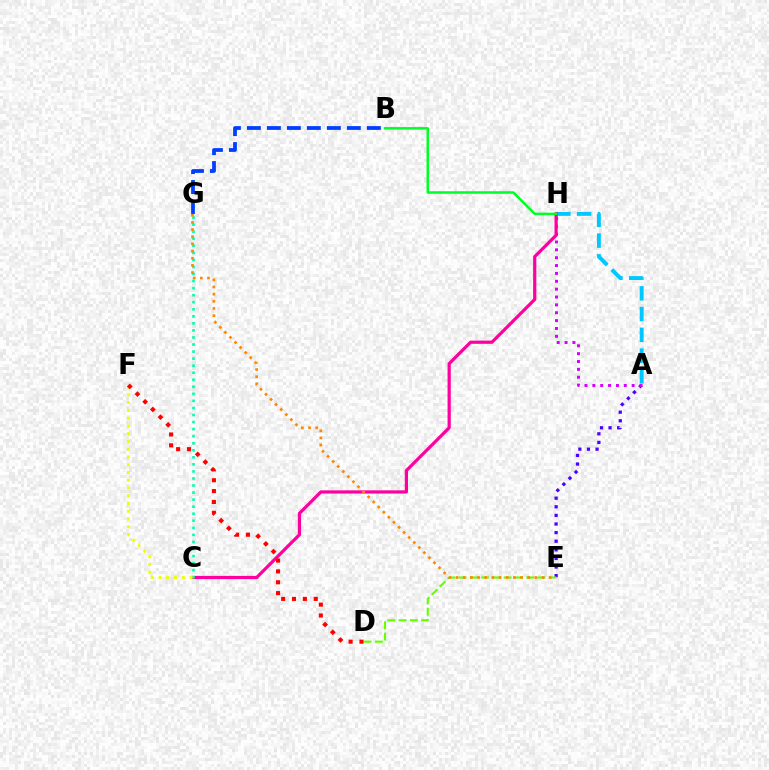{('A', 'E'): [{'color': '#4f00ff', 'line_style': 'dotted', 'thickness': 2.34}], ('D', 'E'): [{'color': '#66ff00', 'line_style': 'dashed', 'thickness': 1.53}], ('B', 'G'): [{'color': '#003fff', 'line_style': 'dashed', 'thickness': 2.72}], ('A', 'H'): [{'color': '#d600ff', 'line_style': 'dotted', 'thickness': 2.14}, {'color': '#00c7ff', 'line_style': 'dashed', 'thickness': 2.82}], ('C', 'H'): [{'color': '#ff00a0', 'line_style': 'solid', 'thickness': 2.31}], ('C', 'G'): [{'color': '#00ffaf', 'line_style': 'dotted', 'thickness': 1.92}], ('E', 'G'): [{'color': '#ff8800', 'line_style': 'dotted', 'thickness': 1.95}], ('B', 'H'): [{'color': '#00ff27', 'line_style': 'solid', 'thickness': 1.82}], ('C', 'F'): [{'color': '#eeff00', 'line_style': 'dotted', 'thickness': 2.11}], ('D', 'F'): [{'color': '#ff0000', 'line_style': 'dotted', 'thickness': 2.95}]}